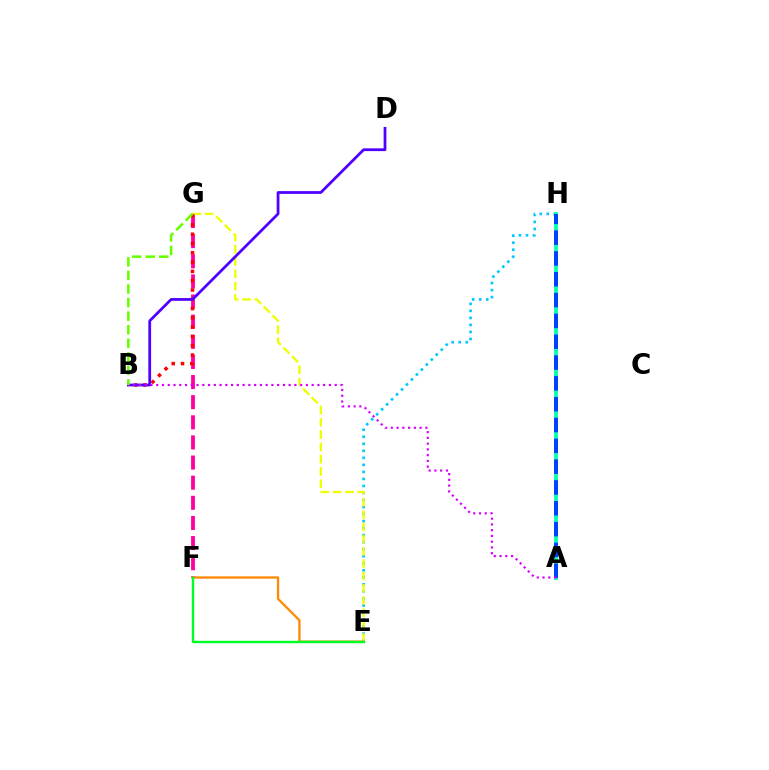{('E', 'H'): [{'color': '#00c7ff', 'line_style': 'dotted', 'thickness': 1.91}], ('A', 'H'): [{'color': '#00ffaf', 'line_style': 'solid', 'thickness': 2.75}, {'color': '#003fff', 'line_style': 'dashed', 'thickness': 2.83}], ('F', 'G'): [{'color': '#ff00a0', 'line_style': 'dashed', 'thickness': 2.73}], ('E', 'G'): [{'color': '#eeff00', 'line_style': 'dashed', 'thickness': 1.67}], ('E', 'F'): [{'color': '#ff8800', 'line_style': 'solid', 'thickness': 1.65}, {'color': '#00ff27', 'line_style': 'solid', 'thickness': 1.75}], ('B', 'G'): [{'color': '#ff0000', 'line_style': 'dotted', 'thickness': 2.52}, {'color': '#66ff00', 'line_style': 'dashed', 'thickness': 1.84}], ('B', 'D'): [{'color': '#4f00ff', 'line_style': 'solid', 'thickness': 2.0}], ('A', 'B'): [{'color': '#d600ff', 'line_style': 'dotted', 'thickness': 1.56}]}